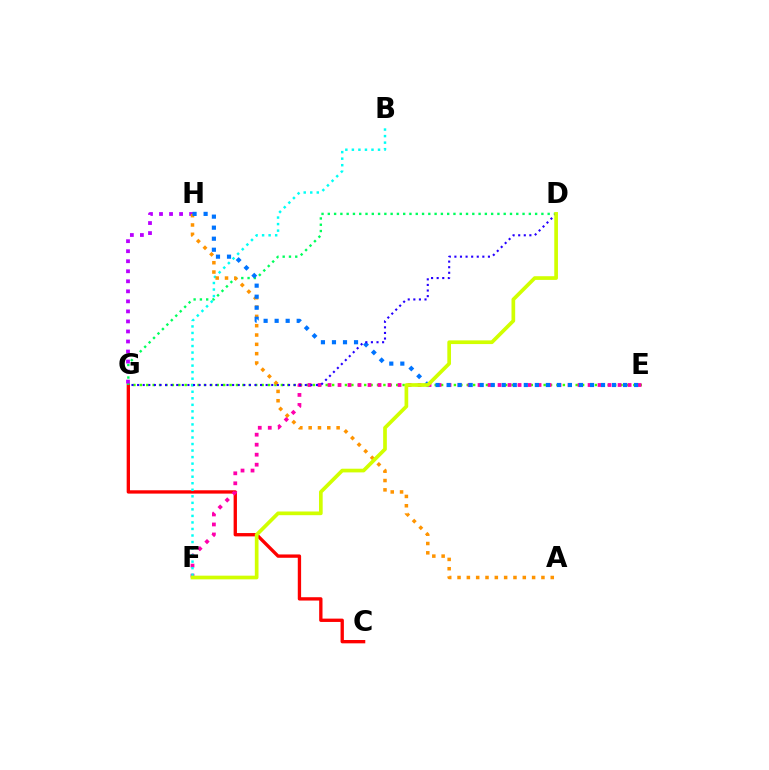{('E', 'G'): [{'color': '#3dff00', 'line_style': 'dotted', 'thickness': 1.74}], ('C', 'G'): [{'color': '#ff0000', 'line_style': 'solid', 'thickness': 2.4}], ('E', 'F'): [{'color': '#ff00ac', 'line_style': 'dotted', 'thickness': 2.72}], ('D', 'G'): [{'color': '#00ff5c', 'line_style': 'dotted', 'thickness': 1.71}, {'color': '#2500ff', 'line_style': 'dotted', 'thickness': 1.52}], ('G', 'H'): [{'color': '#b900ff', 'line_style': 'dotted', 'thickness': 2.73}], ('B', 'F'): [{'color': '#00fff6', 'line_style': 'dotted', 'thickness': 1.78}], ('A', 'H'): [{'color': '#ff9400', 'line_style': 'dotted', 'thickness': 2.53}], ('E', 'H'): [{'color': '#0074ff', 'line_style': 'dotted', 'thickness': 3.0}], ('D', 'F'): [{'color': '#d1ff00', 'line_style': 'solid', 'thickness': 2.65}]}